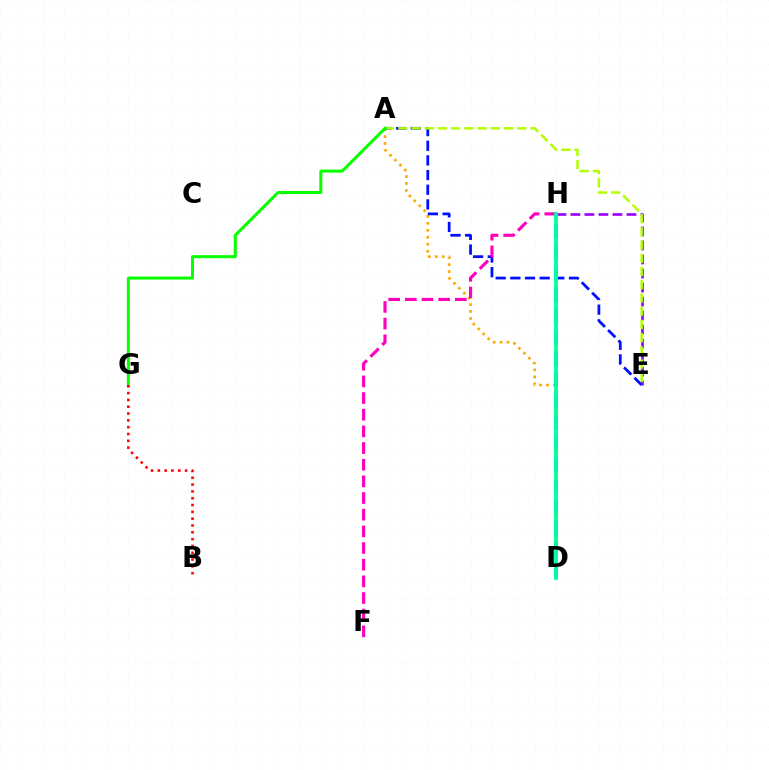{('A', 'D'): [{'color': '#ffa500', 'line_style': 'dotted', 'thickness': 1.89}], ('A', 'E'): [{'color': '#0010ff', 'line_style': 'dashed', 'thickness': 1.99}, {'color': '#b3ff00', 'line_style': 'dashed', 'thickness': 1.8}], ('F', 'H'): [{'color': '#ff00bd', 'line_style': 'dashed', 'thickness': 2.26}], ('E', 'H'): [{'color': '#9b00ff', 'line_style': 'dashed', 'thickness': 1.9}], ('D', 'H'): [{'color': '#00b5ff', 'line_style': 'dashed', 'thickness': 2.88}, {'color': '#00ff9d', 'line_style': 'solid', 'thickness': 2.7}], ('A', 'G'): [{'color': '#08ff00', 'line_style': 'solid', 'thickness': 2.17}], ('B', 'G'): [{'color': '#ff0000', 'line_style': 'dotted', 'thickness': 1.85}]}